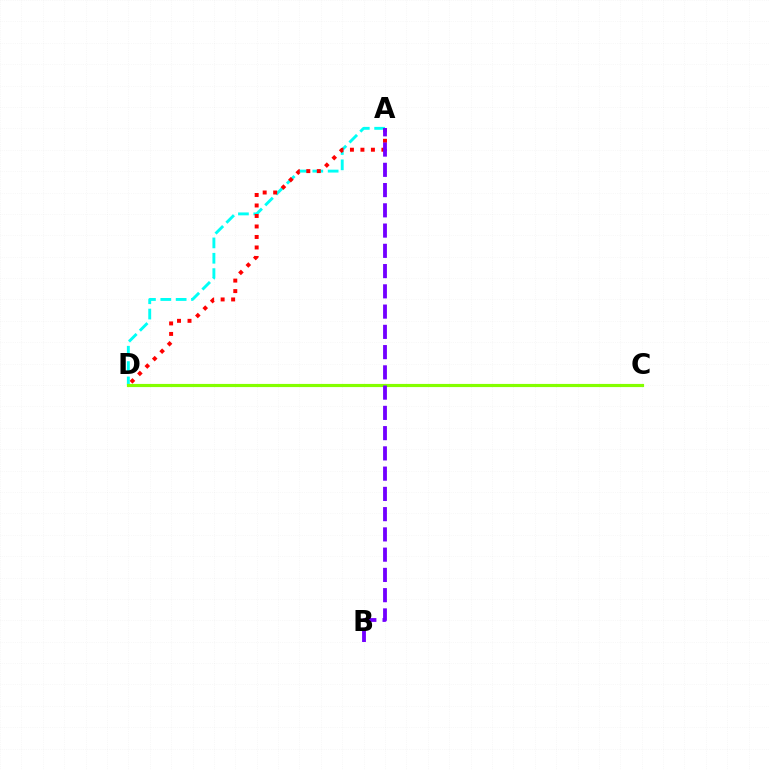{('A', 'D'): [{'color': '#00fff6', 'line_style': 'dashed', 'thickness': 2.08}, {'color': '#ff0000', 'line_style': 'dotted', 'thickness': 2.85}], ('C', 'D'): [{'color': '#84ff00', 'line_style': 'solid', 'thickness': 2.27}], ('A', 'B'): [{'color': '#7200ff', 'line_style': 'dashed', 'thickness': 2.75}]}